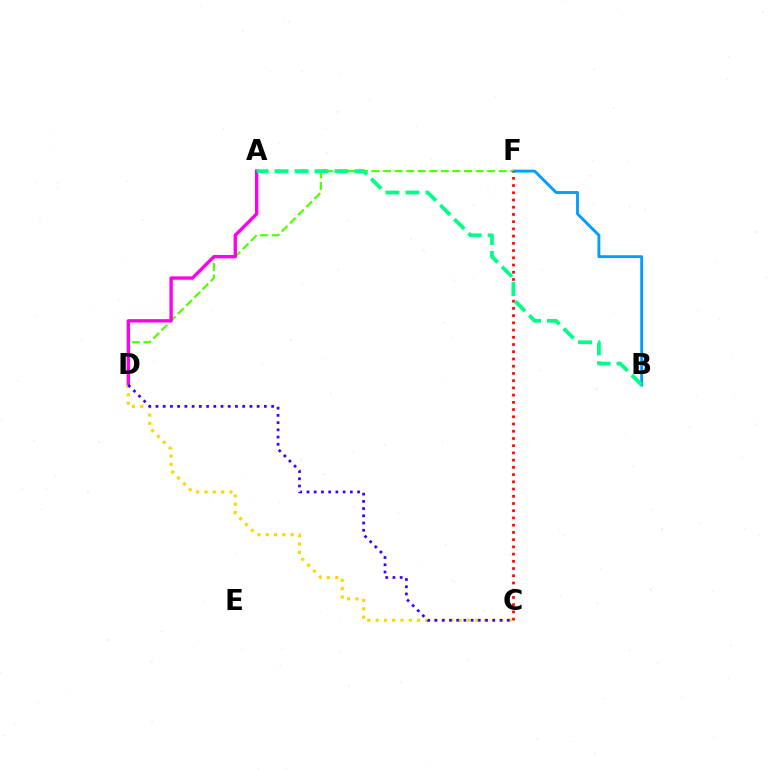{('B', 'F'): [{'color': '#009eff', 'line_style': 'solid', 'thickness': 2.06}], ('D', 'F'): [{'color': '#4fff00', 'line_style': 'dashed', 'thickness': 1.57}], ('A', 'D'): [{'color': '#ff00ed', 'line_style': 'solid', 'thickness': 2.43}], ('C', 'F'): [{'color': '#ff0000', 'line_style': 'dotted', 'thickness': 1.96}], ('C', 'D'): [{'color': '#ffd500', 'line_style': 'dotted', 'thickness': 2.26}, {'color': '#3700ff', 'line_style': 'dotted', 'thickness': 1.96}], ('A', 'B'): [{'color': '#00ff86', 'line_style': 'dashed', 'thickness': 2.71}]}